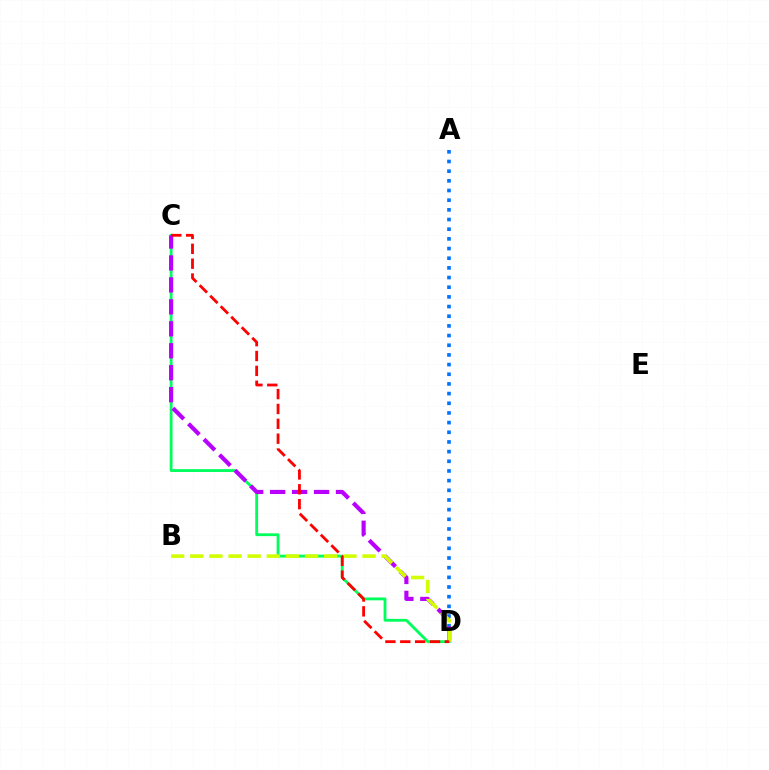{('C', 'D'): [{'color': '#00ff5c', 'line_style': 'solid', 'thickness': 2.04}, {'color': '#b900ff', 'line_style': 'dashed', 'thickness': 2.98}, {'color': '#ff0000', 'line_style': 'dashed', 'thickness': 2.02}], ('A', 'D'): [{'color': '#0074ff', 'line_style': 'dotted', 'thickness': 2.63}], ('B', 'D'): [{'color': '#d1ff00', 'line_style': 'dashed', 'thickness': 2.6}]}